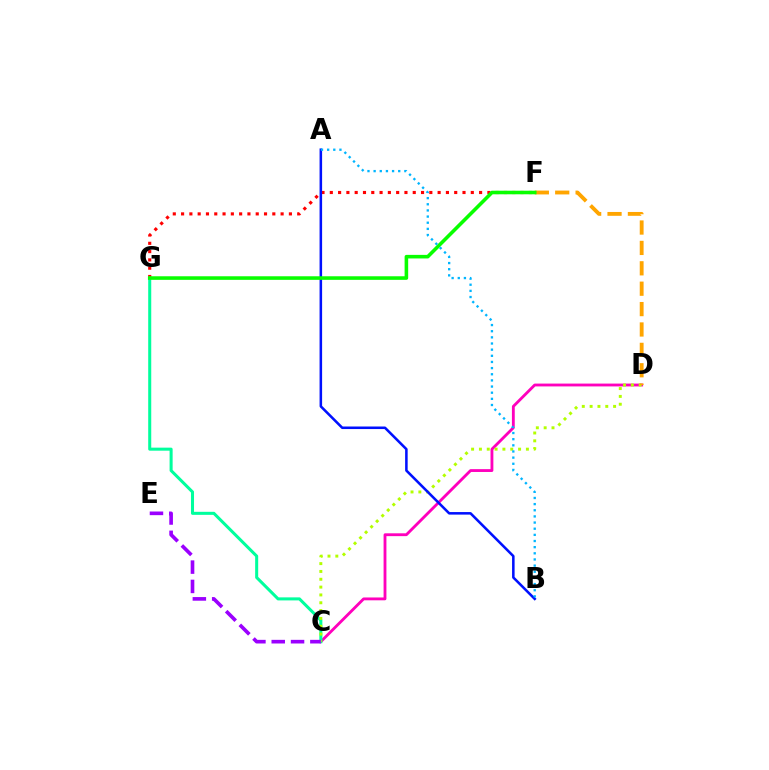{('C', 'D'): [{'color': '#ff00bd', 'line_style': 'solid', 'thickness': 2.04}, {'color': '#b3ff00', 'line_style': 'dotted', 'thickness': 2.13}], ('F', 'G'): [{'color': '#ff0000', 'line_style': 'dotted', 'thickness': 2.25}, {'color': '#08ff00', 'line_style': 'solid', 'thickness': 2.57}], ('C', 'G'): [{'color': '#00ff9d', 'line_style': 'solid', 'thickness': 2.19}], ('C', 'E'): [{'color': '#9b00ff', 'line_style': 'dashed', 'thickness': 2.62}], ('D', 'F'): [{'color': '#ffa500', 'line_style': 'dashed', 'thickness': 2.77}], ('A', 'B'): [{'color': '#0010ff', 'line_style': 'solid', 'thickness': 1.83}, {'color': '#00b5ff', 'line_style': 'dotted', 'thickness': 1.67}]}